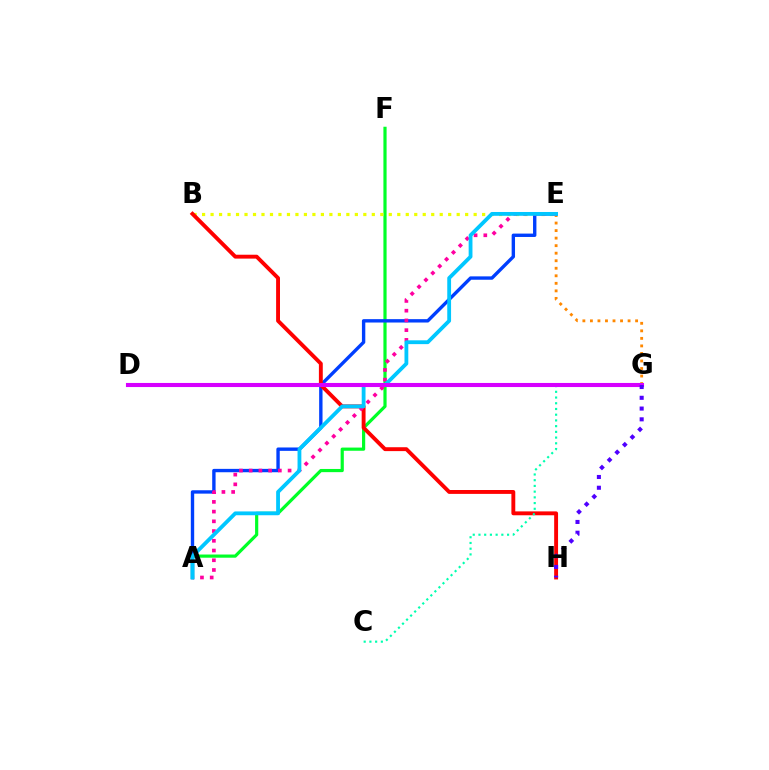{('D', 'G'): [{'color': '#66ff00', 'line_style': 'dashed', 'thickness': 2.07}, {'color': '#d600ff', 'line_style': 'solid', 'thickness': 2.95}], ('A', 'F'): [{'color': '#00ff27', 'line_style': 'solid', 'thickness': 2.29}], ('B', 'E'): [{'color': '#eeff00', 'line_style': 'dotted', 'thickness': 2.31}], ('E', 'G'): [{'color': '#ff8800', 'line_style': 'dotted', 'thickness': 2.05}], ('A', 'E'): [{'color': '#003fff', 'line_style': 'solid', 'thickness': 2.43}, {'color': '#ff00a0', 'line_style': 'dotted', 'thickness': 2.64}, {'color': '#00c7ff', 'line_style': 'solid', 'thickness': 2.74}], ('B', 'H'): [{'color': '#ff0000', 'line_style': 'solid', 'thickness': 2.8}], ('C', 'G'): [{'color': '#00ffaf', 'line_style': 'dotted', 'thickness': 1.55}], ('G', 'H'): [{'color': '#4f00ff', 'line_style': 'dotted', 'thickness': 2.93}]}